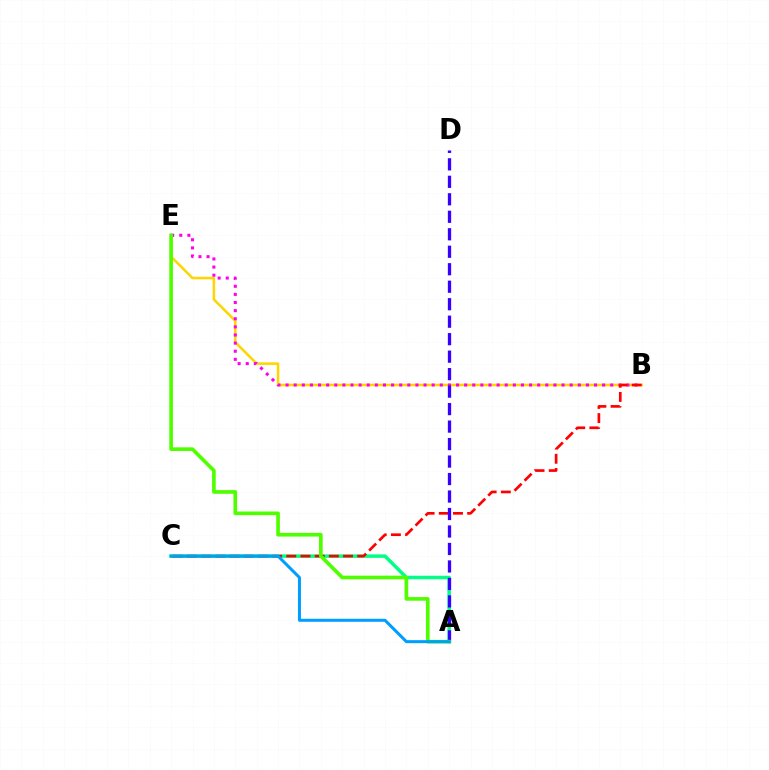{('A', 'C'): [{'color': '#00ff86', 'line_style': 'solid', 'thickness': 2.52}, {'color': '#009eff', 'line_style': 'solid', 'thickness': 2.18}], ('B', 'E'): [{'color': '#ffd500', 'line_style': 'solid', 'thickness': 1.82}, {'color': '#ff00ed', 'line_style': 'dotted', 'thickness': 2.21}], ('B', 'C'): [{'color': '#ff0000', 'line_style': 'dashed', 'thickness': 1.93}], ('A', 'D'): [{'color': '#3700ff', 'line_style': 'dashed', 'thickness': 2.38}], ('A', 'E'): [{'color': '#4fff00', 'line_style': 'solid', 'thickness': 2.63}]}